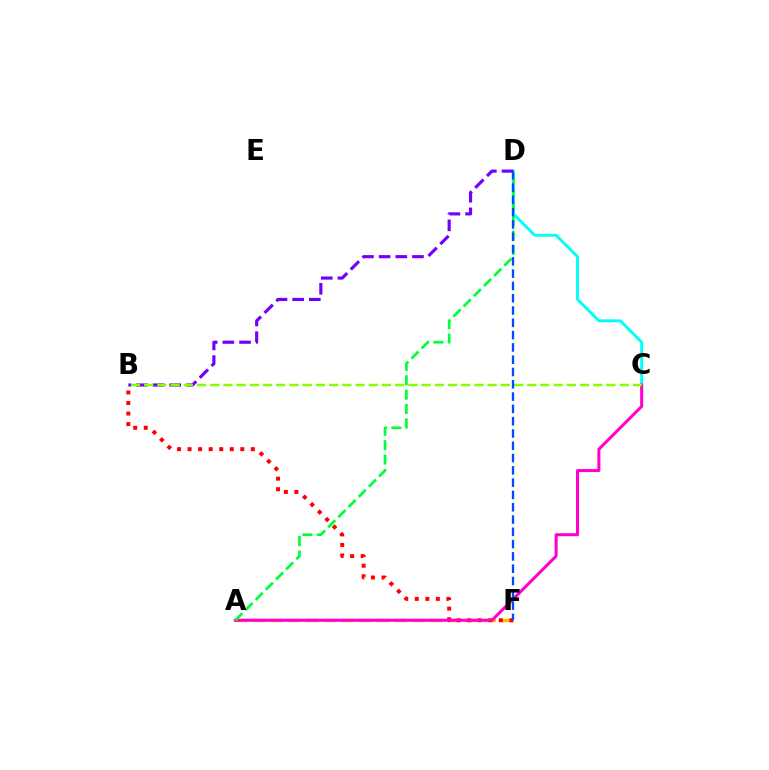{('C', 'D'): [{'color': '#00fff6', 'line_style': 'solid', 'thickness': 2.09}], ('A', 'F'): [{'color': '#ffbd00', 'line_style': 'dashed', 'thickness': 2.41}], ('B', 'F'): [{'color': '#ff0000', 'line_style': 'dotted', 'thickness': 2.86}], ('A', 'C'): [{'color': '#ff00cf', 'line_style': 'solid', 'thickness': 2.18}], ('B', 'D'): [{'color': '#7200ff', 'line_style': 'dashed', 'thickness': 2.26}], ('A', 'D'): [{'color': '#00ff39', 'line_style': 'dashed', 'thickness': 1.95}], ('B', 'C'): [{'color': '#84ff00', 'line_style': 'dashed', 'thickness': 1.79}], ('D', 'F'): [{'color': '#004bff', 'line_style': 'dashed', 'thickness': 1.67}]}